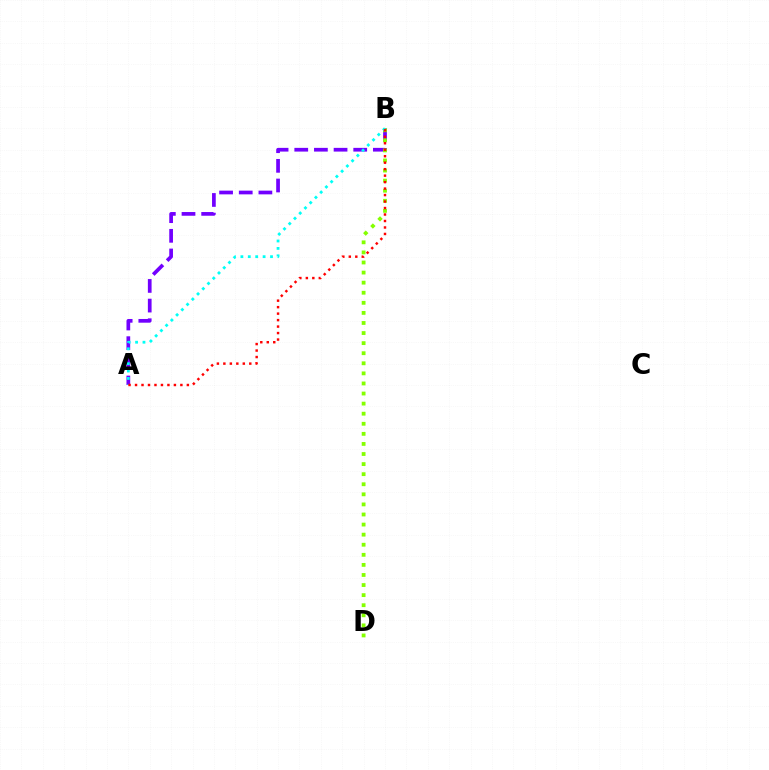{('A', 'B'): [{'color': '#7200ff', 'line_style': 'dashed', 'thickness': 2.67}, {'color': '#00fff6', 'line_style': 'dotted', 'thickness': 2.01}, {'color': '#ff0000', 'line_style': 'dotted', 'thickness': 1.76}], ('B', 'D'): [{'color': '#84ff00', 'line_style': 'dotted', 'thickness': 2.74}]}